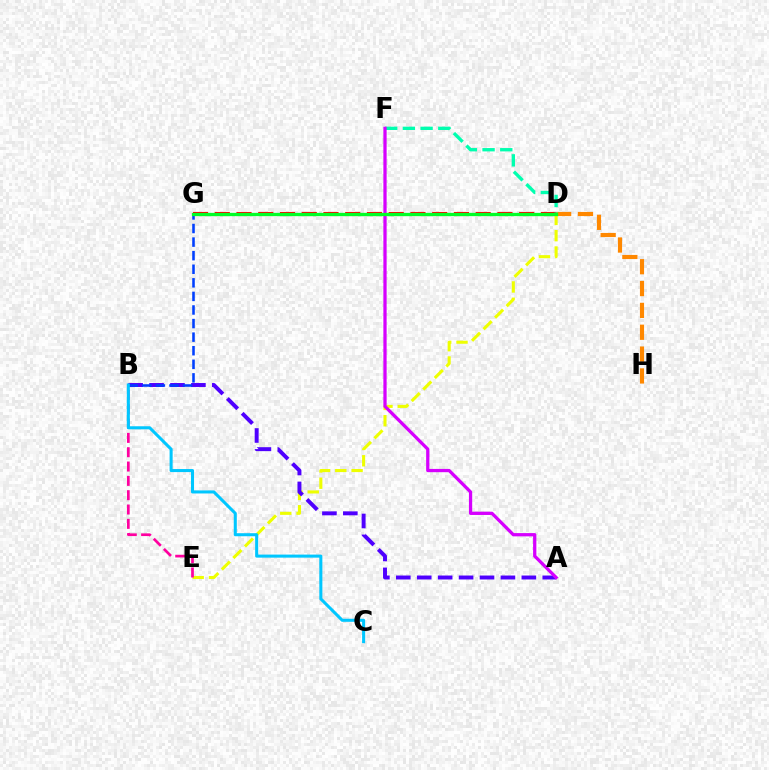{('D', 'G'): [{'color': '#ff0000', 'line_style': 'dashed', 'thickness': 2.95}, {'color': '#66ff00', 'line_style': 'solid', 'thickness': 1.81}, {'color': '#00ff27', 'line_style': 'solid', 'thickness': 2.37}], ('D', 'H'): [{'color': '#ff8800', 'line_style': 'dashed', 'thickness': 2.97}], ('D', 'E'): [{'color': '#eeff00', 'line_style': 'dashed', 'thickness': 2.21}], ('D', 'F'): [{'color': '#00ffaf', 'line_style': 'dashed', 'thickness': 2.41}], ('A', 'B'): [{'color': '#4f00ff', 'line_style': 'dashed', 'thickness': 2.84}], ('B', 'E'): [{'color': '#ff00a0', 'line_style': 'dashed', 'thickness': 1.95}], ('B', 'G'): [{'color': '#003fff', 'line_style': 'dashed', 'thickness': 1.84}], ('A', 'F'): [{'color': '#d600ff', 'line_style': 'solid', 'thickness': 2.35}], ('B', 'C'): [{'color': '#00c7ff', 'line_style': 'solid', 'thickness': 2.19}]}